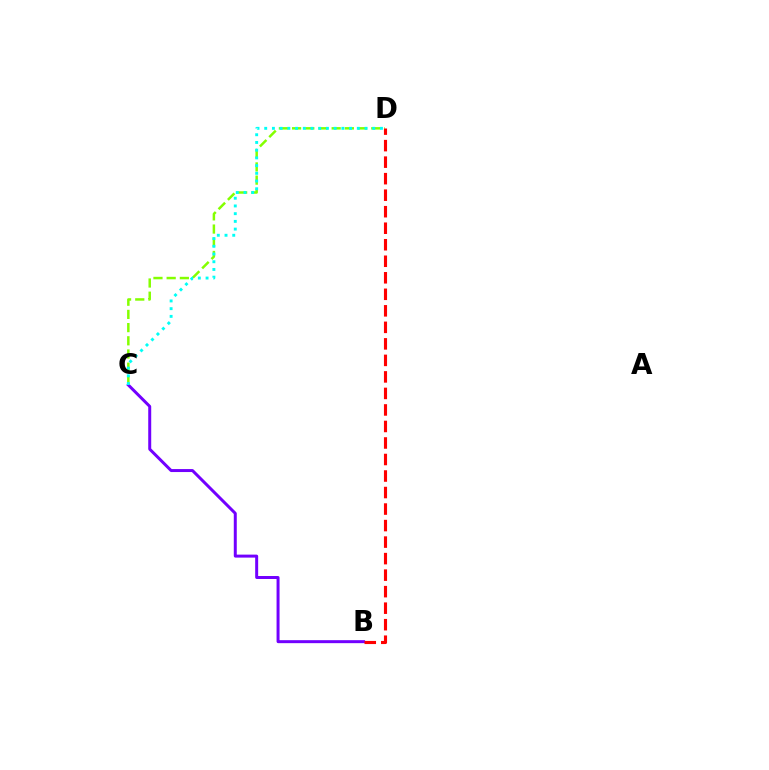{('C', 'D'): [{'color': '#84ff00', 'line_style': 'dashed', 'thickness': 1.79}, {'color': '#00fff6', 'line_style': 'dotted', 'thickness': 2.1}], ('B', 'C'): [{'color': '#7200ff', 'line_style': 'solid', 'thickness': 2.15}], ('B', 'D'): [{'color': '#ff0000', 'line_style': 'dashed', 'thickness': 2.24}]}